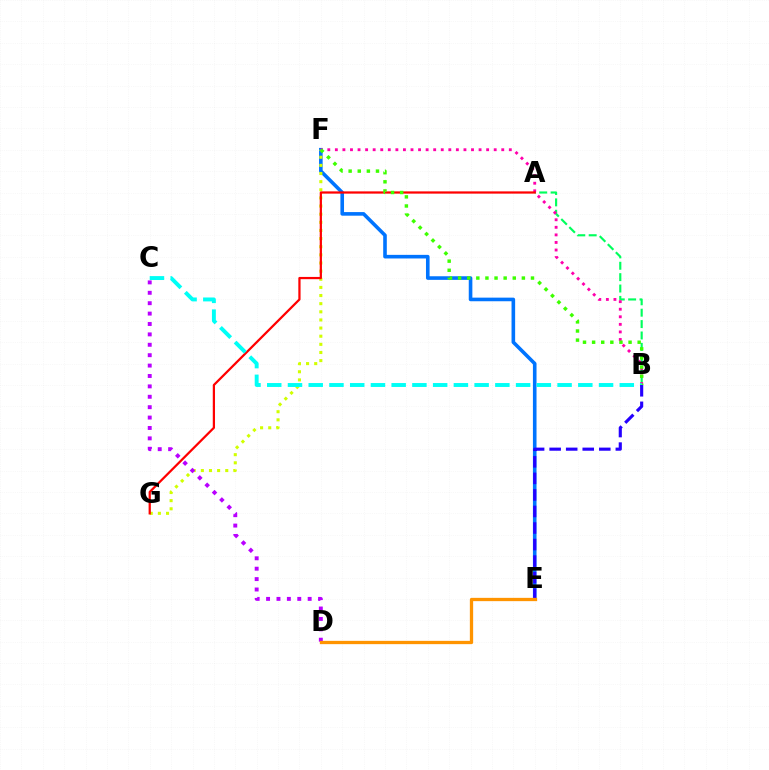{('E', 'F'): [{'color': '#0074ff', 'line_style': 'solid', 'thickness': 2.6}], ('F', 'G'): [{'color': '#d1ff00', 'line_style': 'dotted', 'thickness': 2.21}], ('A', 'B'): [{'color': '#00ff5c', 'line_style': 'dashed', 'thickness': 1.55}], ('B', 'F'): [{'color': '#ff00ac', 'line_style': 'dotted', 'thickness': 2.06}, {'color': '#3dff00', 'line_style': 'dotted', 'thickness': 2.48}], ('A', 'G'): [{'color': '#ff0000', 'line_style': 'solid', 'thickness': 1.61}], ('C', 'D'): [{'color': '#b900ff', 'line_style': 'dotted', 'thickness': 2.83}], ('B', 'C'): [{'color': '#00fff6', 'line_style': 'dashed', 'thickness': 2.82}], ('B', 'E'): [{'color': '#2500ff', 'line_style': 'dashed', 'thickness': 2.25}], ('D', 'E'): [{'color': '#ff9400', 'line_style': 'solid', 'thickness': 2.37}]}